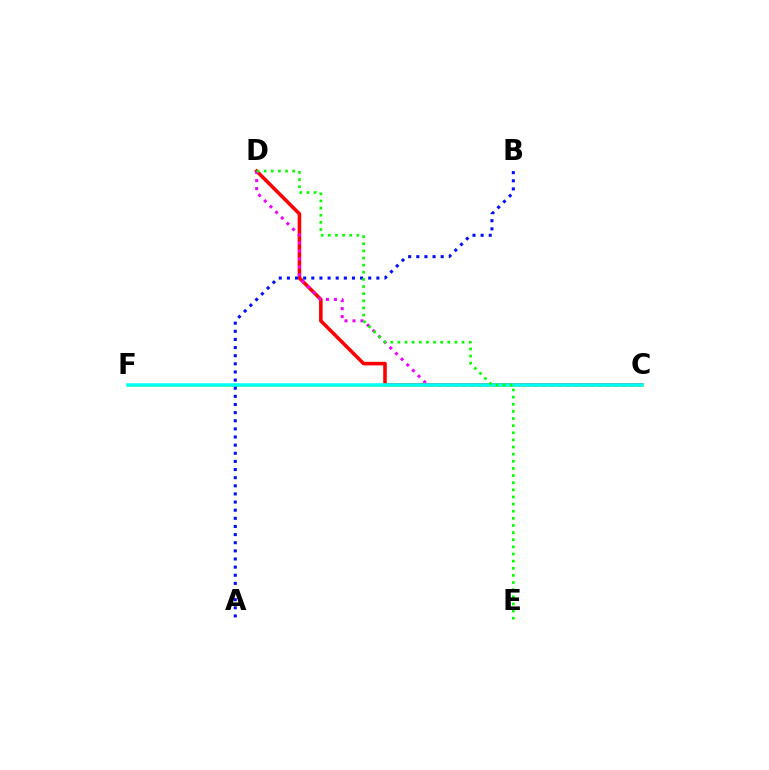{('C', 'D'): [{'color': '#ff0000', 'line_style': 'solid', 'thickness': 2.57}, {'color': '#ee00ff', 'line_style': 'dotted', 'thickness': 2.17}], ('C', 'F'): [{'color': '#fcf500', 'line_style': 'solid', 'thickness': 2.09}, {'color': '#00fff6', 'line_style': 'solid', 'thickness': 2.56}], ('A', 'B'): [{'color': '#0010ff', 'line_style': 'dotted', 'thickness': 2.21}], ('D', 'E'): [{'color': '#08ff00', 'line_style': 'dotted', 'thickness': 1.94}]}